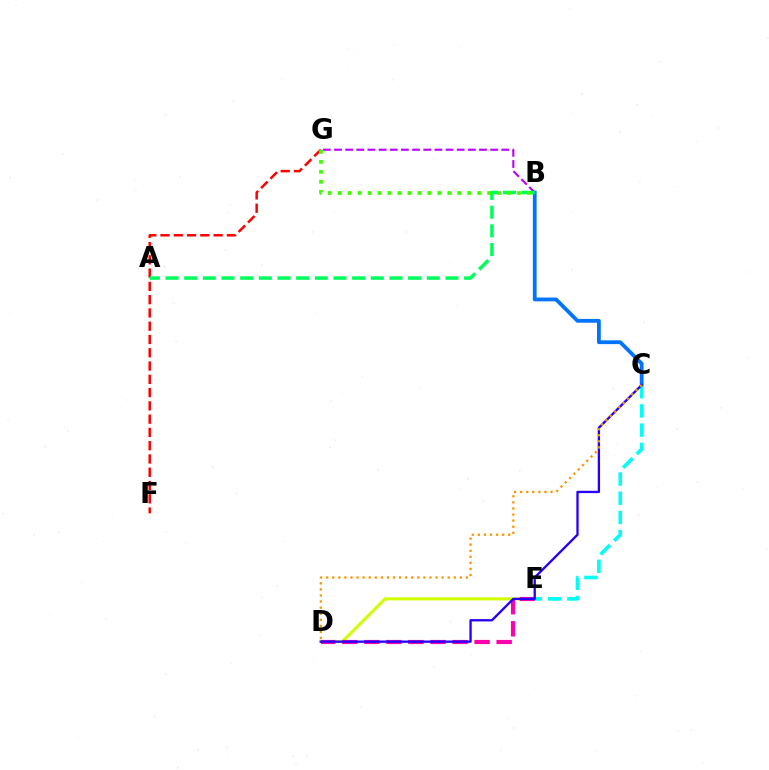{('D', 'E'): [{'color': '#d1ff00', 'line_style': 'solid', 'thickness': 2.17}, {'color': '#ff00ac', 'line_style': 'dashed', 'thickness': 3.0}], ('F', 'G'): [{'color': '#ff0000', 'line_style': 'dashed', 'thickness': 1.8}], ('B', 'G'): [{'color': '#b900ff', 'line_style': 'dashed', 'thickness': 1.52}, {'color': '#3dff00', 'line_style': 'dotted', 'thickness': 2.71}], ('B', 'C'): [{'color': '#0074ff', 'line_style': 'solid', 'thickness': 2.73}], ('A', 'B'): [{'color': '#00ff5c', 'line_style': 'dashed', 'thickness': 2.54}], ('C', 'E'): [{'color': '#00fff6', 'line_style': 'dashed', 'thickness': 2.61}], ('C', 'D'): [{'color': '#2500ff', 'line_style': 'solid', 'thickness': 1.68}, {'color': '#ff9400', 'line_style': 'dotted', 'thickness': 1.65}]}